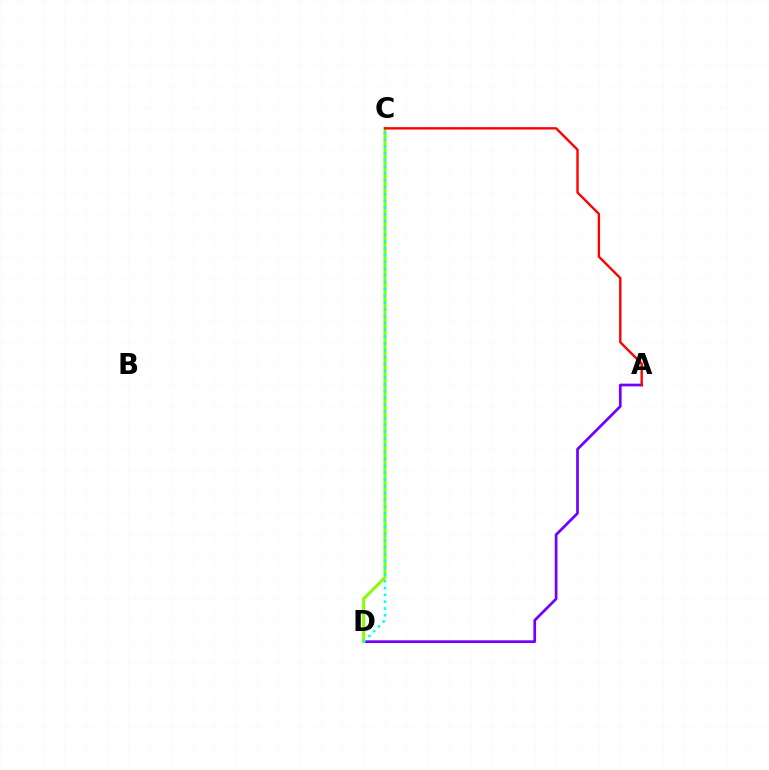{('A', 'D'): [{'color': '#7200ff', 'line_style': 'solid', 'thickness': 1.95}], ('C', 'D'): [{'color': '#84ff00', 'line_style': 'solid', 'thickness': 2.16}, {'color': '#00fff6', 'line_style': 'dotted', 'thickness': 1.85}], ('A', 'C'): [{'color': '#ff0000', 'line_style': 'solid', 'thickness': 1.71}]}